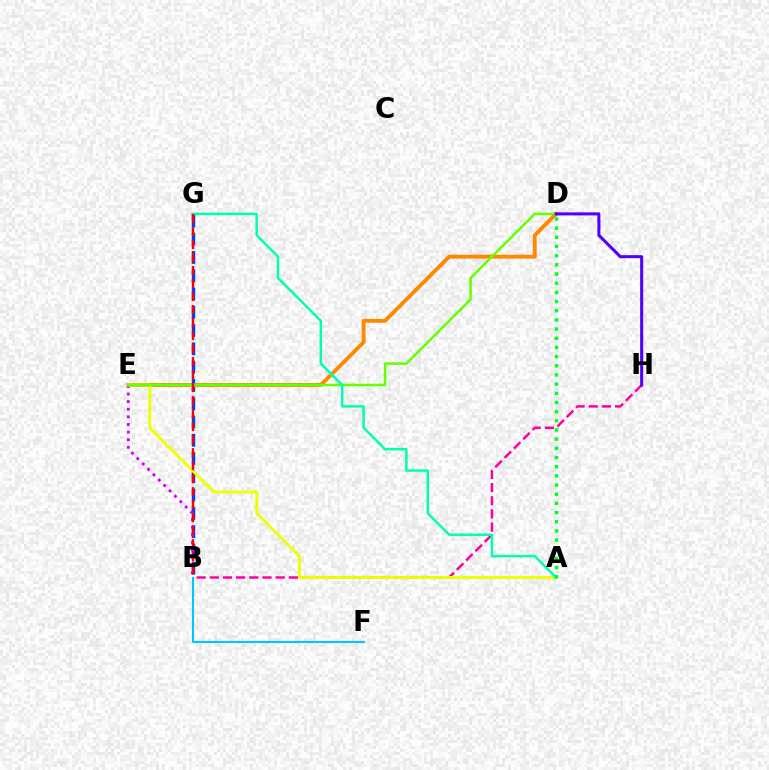{('B', 'G'): [{'color': '#003fff', 'line_style': 'dashed', 'thickness': 2.48}, {'color': '#ff0000', 'line_style': 'dashed', 'thickness': 1.77}], ('B', 'H'): [{'color': '#ff00a0', 'line_style': 'dashed', 'thickness': 1.79}], ('D', 'E'): [{'color': '#ff8800', 'line_style': 'solid', 'thickness': 2.8}, {'color': '#66ff00', 'line_style': 'solid', 'thickness': 1.8}], ('B', 'E'): [{'color': '#d600ff', 'line_style': 'dotted', 'thickness': 2.07}], ('A', 'E'): [{'color': '#eeff00', 'line_style': 'solid', 'thickness': 2.08}], ('B', 'F'): [{'color': '#00c7ff', 'line_style': 'solid', 'thickness': 1.51}], ('A', 'G'): [{'color': '#00ffaf', 'line_style': 'solid', 'thickness': 1.78}], ('A', 'D'): [{'color': '#00ff27', 'line_style': 'dotted', 'thickness': 2.49}], ('D', 'H'): [{'color': '#4f00ff', 'line_style': 'solid', 'thickness': 2.19}]}